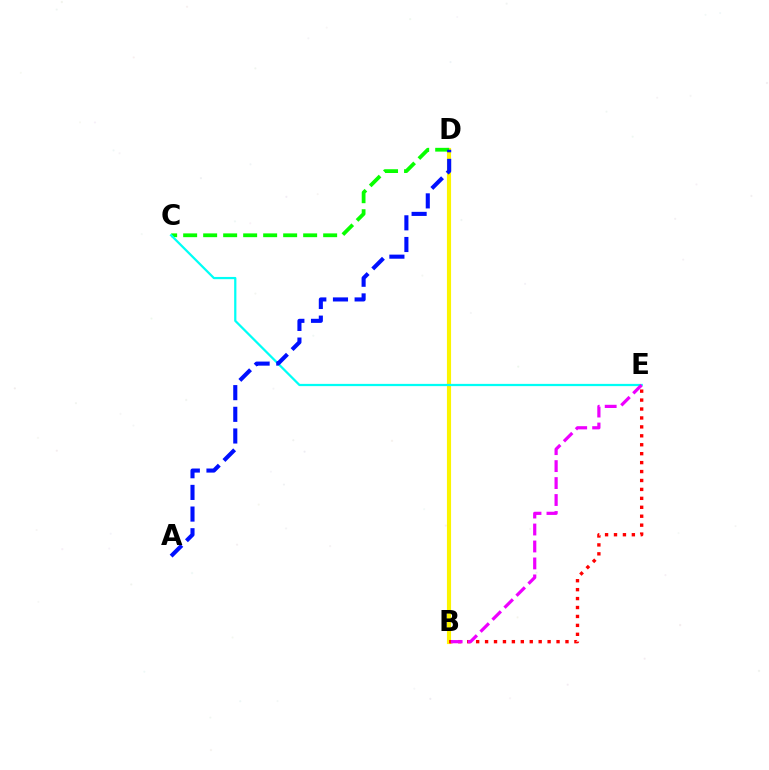{('B', 'D'): [{'color': '#fcf500', 'line_style': 'solid', 'thickness': 2.97}], ('C', 'D'): [{'color': '#08ff00', 'line_style': 'dashed', 'thickness': 2.72}], ('B', 'E'): [{'color': '#ff0000', 'line_style': 'dotted', 'thickness': 2.43}, {'color': '#ee00ff', 'line_style': 'dashed', 'thickness': 2.3}], ('C', 'E'): [{'color': '#00fff6', 'line_style': 'solid', 'thickness': 1.61}], ('A', 'D'): [{'color': '#0010ff', 'line_style': 'dashed', 'thickness': 2.94}]}